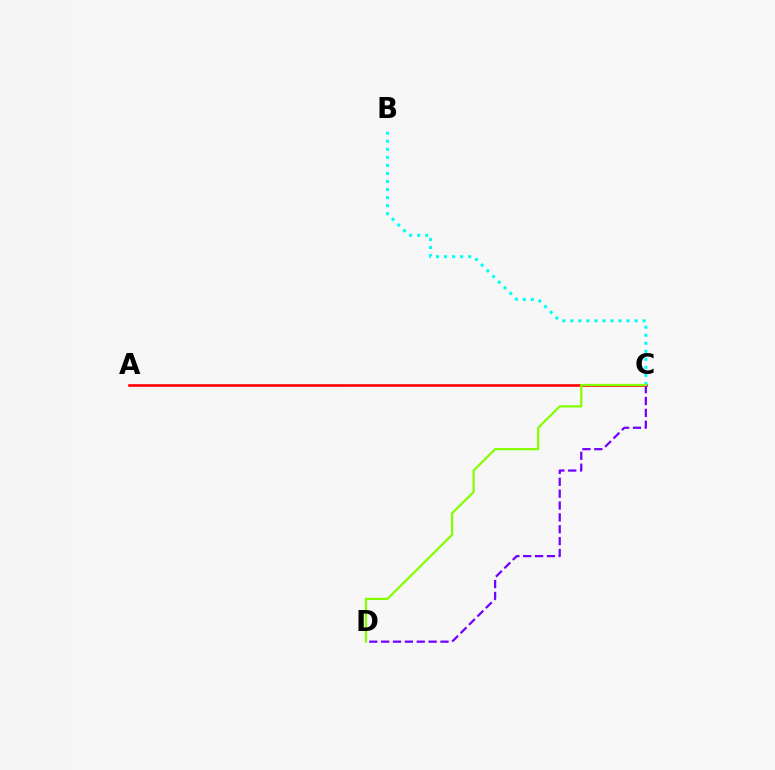{('A', 'C'): [{'color': '#ff0000', 'line_style': 'solid', 'thickness': 1.88}], ('C', 'D'): [{'color': '#7200ff', 'line_style': 'dashed', 'thickness': 1.61}, {'color': '#84ff00', 'line_style': 'solid', 'thickness': 1.61}], ('B', 'C'): [{'color': '#00fff6', 'line_style': 'dotted', 'thickness': 2.18}]}